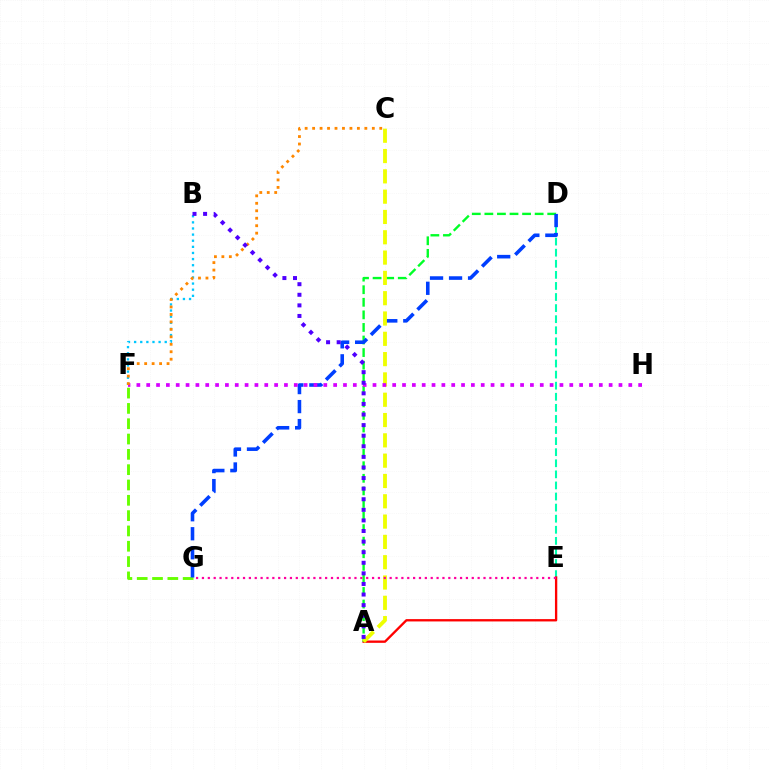{('D', 'E'): [{'color': '#00ffaf', 'line_style': 'dashed', 'thickness': 1.51}], ('A', 'E'): [{'color': '#ff0000', 'line_style': 'solid', 'thickness': 1.68}], ('F', 'G'): [{'color': '#66ff00', 'line_style': 'dashed', 'thickness': 2.08}], ('A', 'D'): [{'color': '#00ff27', 'line_style': 'dashed', 'thickness': 1.71}], ('D', 'G'): [{'color': '#003fff', 'line_style': 'dashed', 'thickness': 2.58}], ('A', 'C'): [{'color': '#eeff00', 'line_style': 'dashed', 'thickness': 2.76}], ('B', 'F'): [{'color': '#00c7ff', 'line_style': 'dotted', 'thickness': 1.66}], ('F', 'H'): [{'color': '#d600ff', 'line_style': 'dotted', 'thickness': 2.67}], ('C', 'F'): [{'color': '#ff8800', 'line_style': 'dotted', 'thickness': 2.03}], ('A', 'B'): [{'color': '#4f00ff', 'line_style': 'dotted', 'thickness': 2.88}], ('E', 'G'): [{'color': '#ff00a0', 'line_style': 'dotted', 'thickness': 1.59}]}